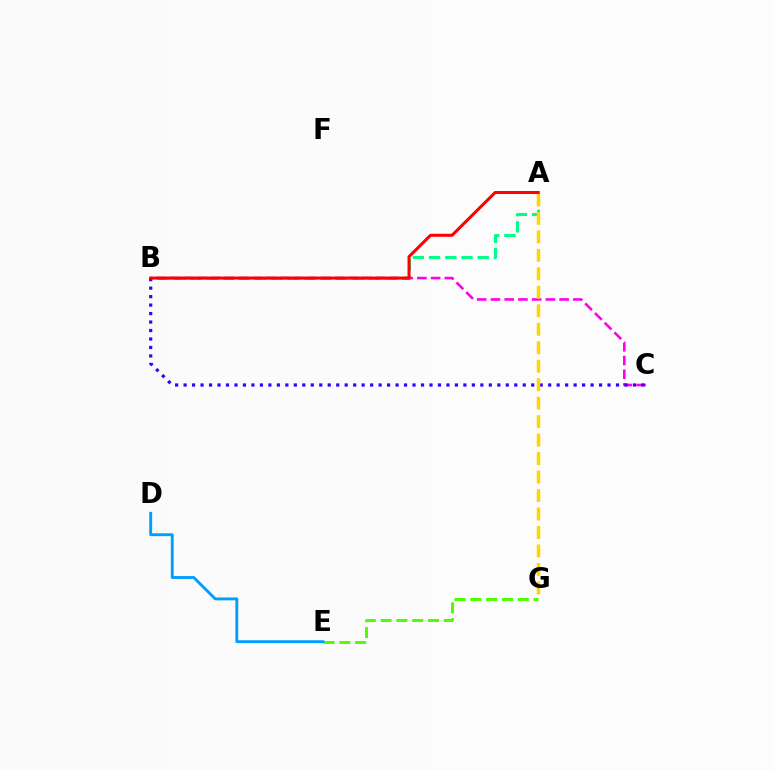{('A', 'B'): [{'color': '#00ff86', 'line_style': 'dashed', 'thickness': 2.2}, {'color': '#ff0000', 'line_style': 'solid', 'thickness': 2.18}], ('B', 'C'): [{'color': '#ff00ed', 'line_style': 'dashed', 'thickness': 1.87}, {'color': '#3700ff', 'line_style': 'dotted', 'thickness': 2.3}], ('A', 'G'): [{'color': '#ffd500', 'line_style': 'dashed', 'thickness': 2.51}], ('E', 'G'): [{'color': '#4fff00', 'line_style': 'dashed', 'thickness': 2.15}], ('D', 'E'): [{'color': '#009eff', 'line_style': 'solid', 'thickness': 2.07}]}